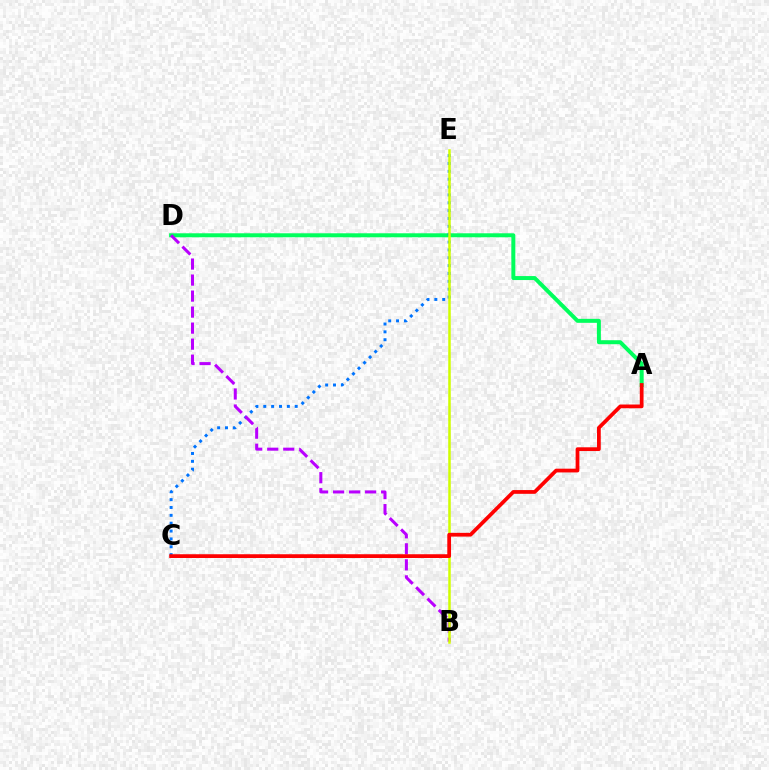{('A', 'D'): [{'color': '#00ff5c', 'line_style': 'solid', 'thickness': 2.87}], ('C', 'E'): [{'color': '#0074ff', 'line_style': 'dotted', 'thickness': 2.14}], ('B', 'D'): [{'color': '#b900ff', 'line_style': 'dashed', 'thickness': 2.18}], ('B', 'E'): [{'color': '#d1ff00', 'line_style': 'solid', 'thickness': 1.81}], ('A', 'C'): [{'color': '#ff0000', 'line_style': 'solid', 'thickness': 2.7}]}